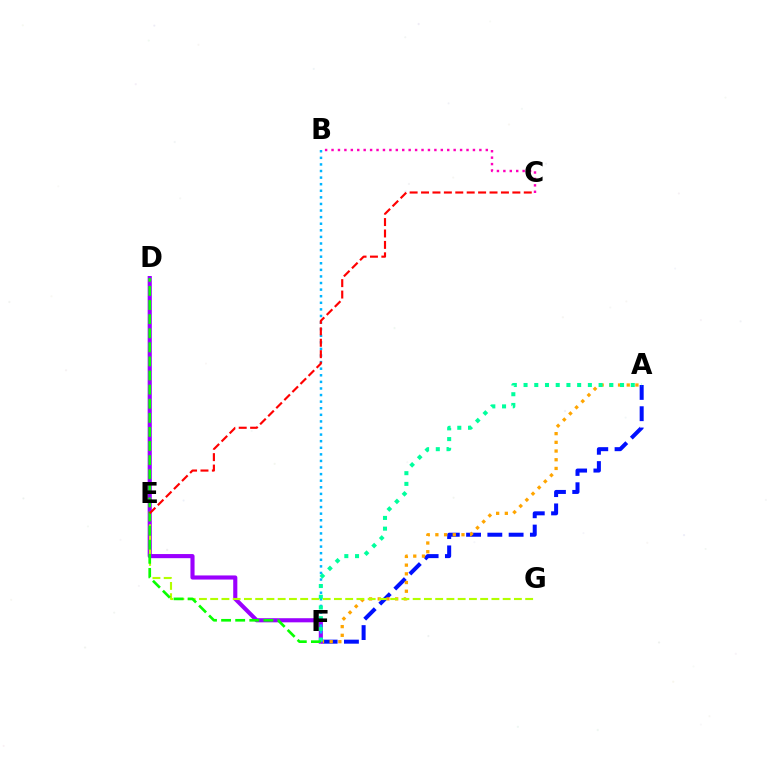{('B', 'C'): [{'color': '#ff00bd', 'line_style': 'dotted', 'thickness': 1.75}], ('A', 'F'): [{'color': '#0010ff', 'line_style': 'dashed', 'thickness': 2.89}, {'color': '#ffa500', 'line_style': 'dotted', 'thickness': 2.36}, {'color': '#00ff9d', 'line_style': 'dotted', 'thickness': 2.91}], ('D', 'F'): [{'color': '#9b00ff', 'line_style': 'solid', 'thickness': 2.97}, {'color': '#08ff00', 'line_style': 'dashed', 'thickness': 1.92}], ('B', 'F'): [{'color': '#00b5ff', 'line_style': 'dotted', 'thickness': 1.79}], ('E', 'G'): [{'color': '#b3ff00', 'line_style': 'dashed', 'thickness': 1.53}], ('C', 'E'): [{'color': '#ff0000', 'line_style': 'dashed', 'thickness': 1.55}]}